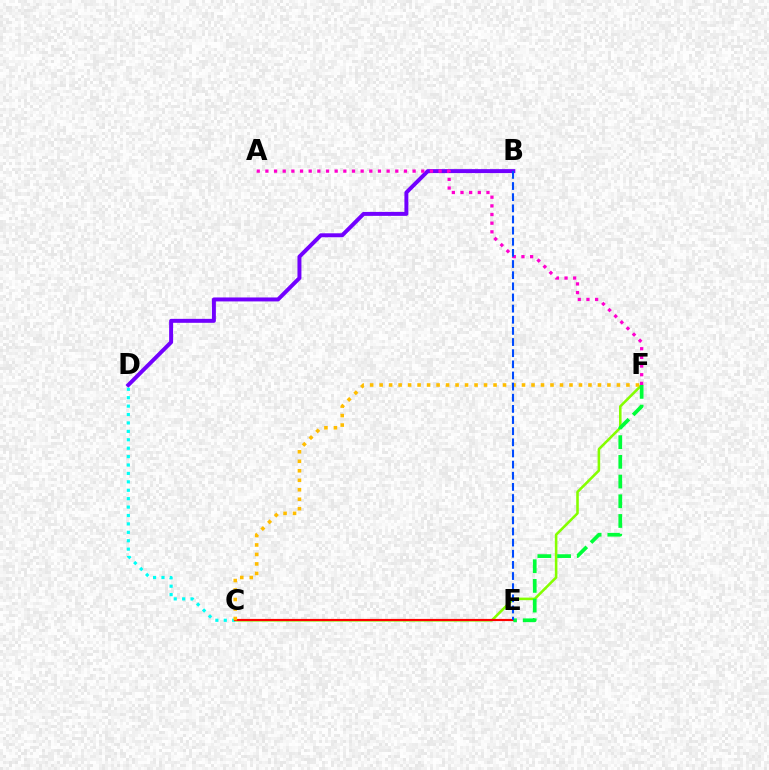{('C', 'F'): [{'color': '#84ff00', 'line_style': 'solid', 'thickness': 1.85}, {'color': '#ffbd00', 'line_style': 'dotted', 'thickness': 2.58}], ('B', 'D'): [{'color': '#7200ff', 'line_style': 'solid', 'thickness': 2.85}], ('C', 'D'): [{'color': '#00fff6', 'line_style': 'dotted', 'thickness': 2.29}], ('A', 'F'): [{'color': '#ff00cf', 'line_style': 'dotted', 'thickness': 2.35}], ('C', 'E'): [{'color': '#ff0000', 'line_style': 'solid', 'thickness': 1.56}], ('E', 'F'): [{'color': '#00ff39', 'line_style': 'dashed', 'thickness': 2.68}], ('B', 'E'): [{'color': '#004bff', 'line_style': 'dashed', 'thickness': 1.51}]}